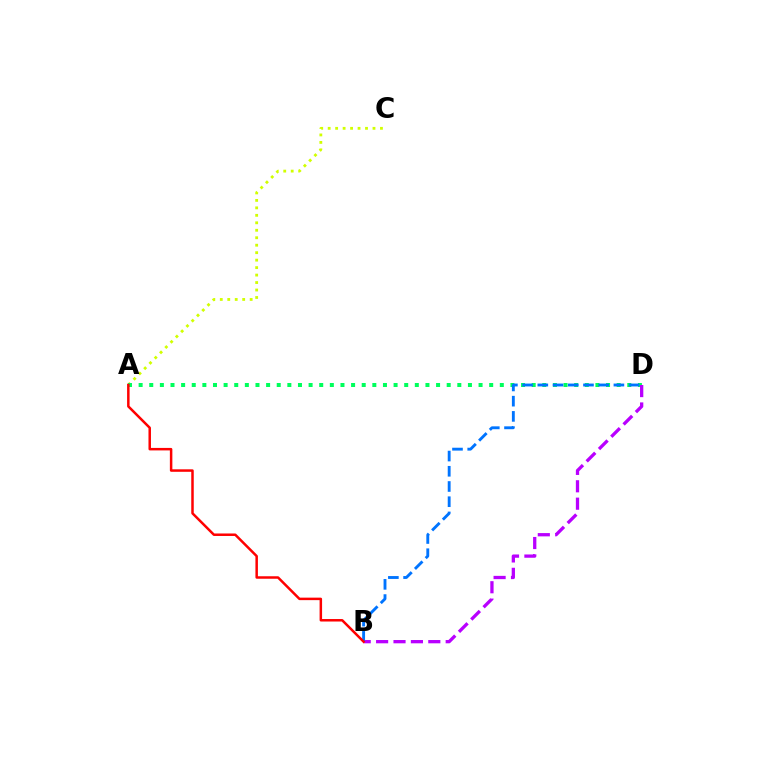{('A', 'C'): [{'color': '#d1ff00', 'line_style': 'dotted', 'thickness': 2.03}], ('A', 'D'): [{'color': '#00ff5c', 'line_style': 'dotted', 'thickness': 2.89}], ('B', 'D'): [{'color': '#b900ff', 'line_style': 'dashed', 'thickness': 2.36}, {'color': '#0074ff', 'line_style': 'dashed', 'thickness': 2.07}], ('A', 'B'): [{'color': '#ff0000', 'line_style': 'solid', 'thickness': 1.8}]}